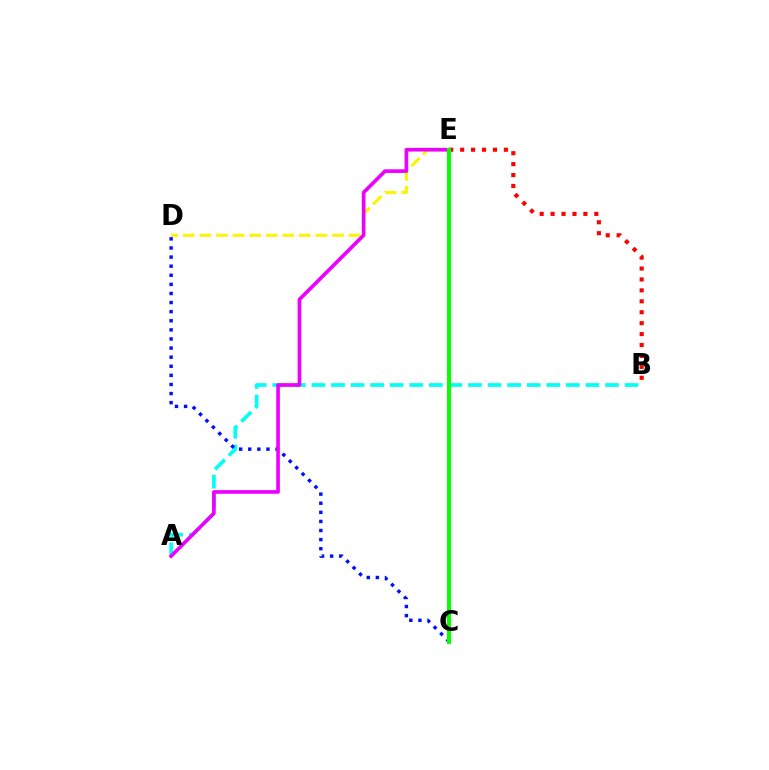{('A', 'B'): [{'color': '#00fff6', 'line_style': 'dashed', 'thickness': 2.66}], ('C', 'D'): [{'color': '#0010ff', 'line_style': 'dotted', 'thickness': 2.47}], ('B', 'E'): [{'color': '#ff0000', 'line_style': 'dotted', 'thickness': 2.97}], ('D', 'E'): [{'color': '#fcf500', 'line_style': 'dashed', 'thickness': 2.25}], ('A', 'E'): [{'color': '#ee00ff', 'line_style': 'solid', 'thickness': 2.63}], ('C', 'E'): [{'color': '#08ff00', 'line_style': 'solid', 'thickness': 2.9}]}